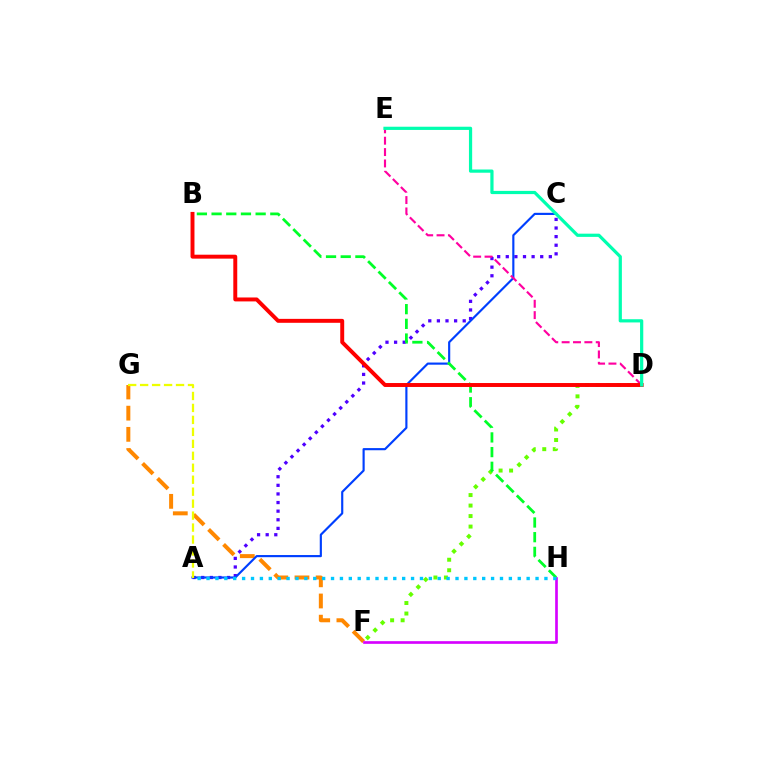{('F', 'G'): [{'color': '#ff8800', 'line_style': 'dashed', 'thickness': 2.88}], ('A', 'C'): [{'color': '#4f00ff', 'line_style': 'dotted', 'thickness': 2.34}, {'color': '#003fff', 'line_style': 'solid', 'thickness': 1.55}], ('D', 'F'): [{'color': '#66ff00', 'line_style': 'dotted', 'thickness': 2.85}], ('F', 'H'): [{'color': '#d600ff', 'line_style': 'solid', 'thickness': 1.92}], ('D', 'E'): [{'color': '#ff00a0', 'line_style': 'dashed', 'thickness': 1.54}, {'color': '#00ffaf', 'line_style': 'solid', 'thickness': 2.31}], ('B', 'H'): [{'color': '#00ff27', 'line_style': 'dashed', 'thickness': 1.99}], ('B', 'D'): [{'color': '#ff0000', 'line_style': 'solid', 'thickness': 2.84}], ('A', 'G'): [{'color': '#eeff00', 'line_style': 'dashed', 'thickness': 1.63}], ('A', 'H'): [{'color': '#00c7ff', 'line_style': 'dotted', 'thickness': 2.42}]}